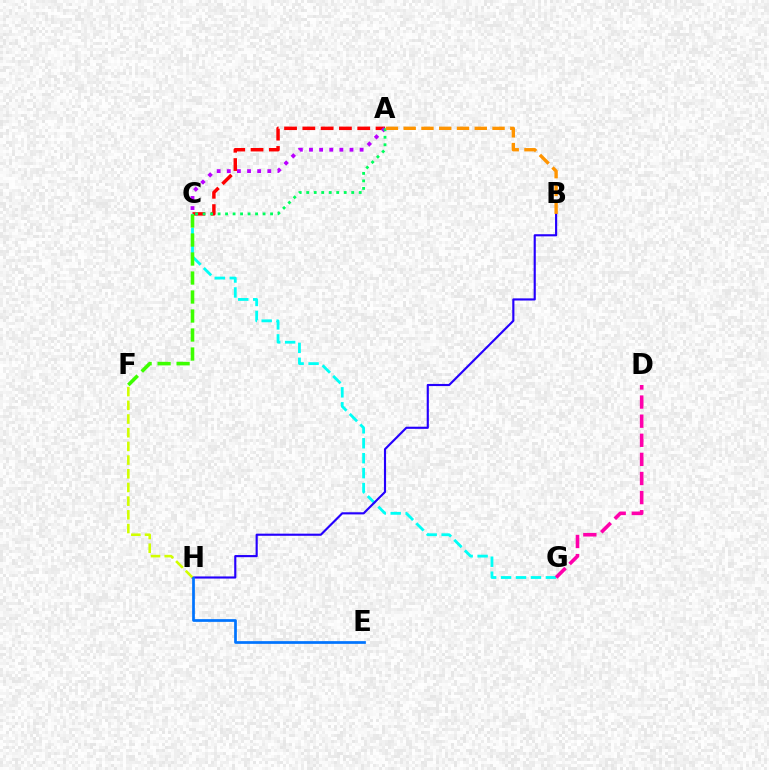{('A', 'C'): [{'color': '#ff0000', 'line_style': 'dashed', 'thickness': 2.49}, {'color': '#b900ff', 'line_style': 'dotted', 'thickness': 2.75}, {'color': '#00ff5c', 'line_style': 'dotted', 'thickness': 2.04}], ('C', 'G'): [{'color': '#00fff6', 'line_style': 'dashed', 'thickness': 2.03}], ('B', 'H'): [{'color': '#2500ff', 'line_style': 'solid', 'thickness': 1.54}], ('F', 'H'): [{'color': '#d1ff00', 'line_style': 'dashed', 'thickness': 1.86}], ('C', 'F'): [{'color': '#3dff00', 'line_style': 'dashed', 'thickness': 2.58}], ('E', 'H'): [{'color': '#0074ff', 'line_style': 'solid', 'thickness': 1.96}], ('A', 'B'): [{'color': '#ff9400', 'line_style': 'dashed', 'thickness': 2.41}], ('D', 'G'): [{'color': '#ff00ac', 'line_style': 'dashed', 'thickness': 2.6}]}